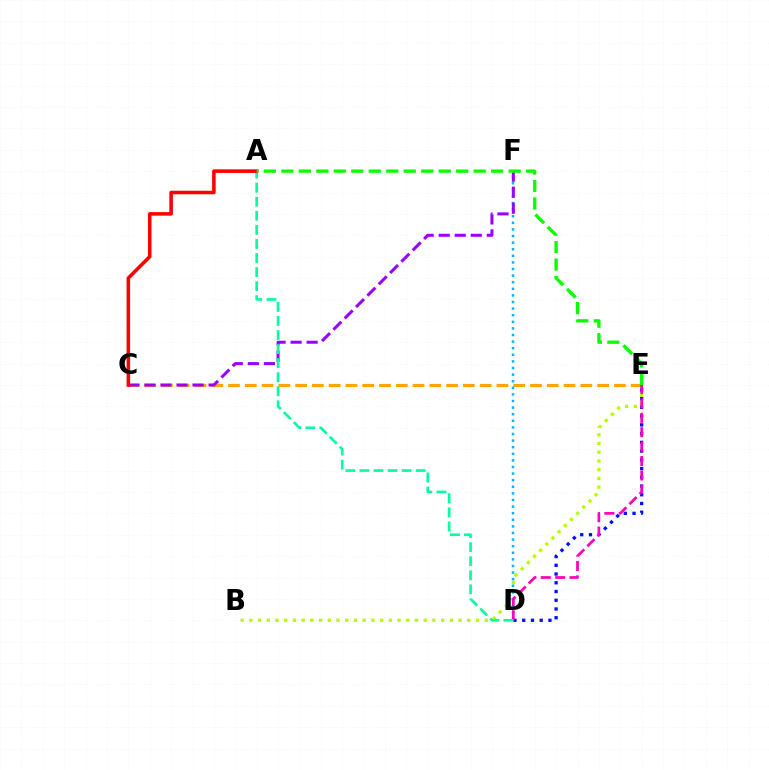{('B', 'E'): [{'color': '#b3ff00', 'line_style': 'dotted', 'thickness': 2.37}], ('D', 'E'): [{'color': '#0010ff', 'line_style': 'dotted', 'thickness': 2.37}, {'color': '#ff00bd', 'line_style': 'dashed', 'thickness': 1.96}], ('C', 'E'): [{'color': '#ffa500', 'line_style': 'dashed', 'thickness': 2.28}], ('D', 'F'): [{'color': '#00b5ff', 'line_style': 'dotted', 'thickness': 1.79}], ('C', 'F'): [{'color': '#9b00ff', 'line_style': 'dashed', 'thickness': 2.18}], ('A', 'D'): [{'color': '#00ff9d', 'line_style': 'dashed', 'thickness': 1.91}], ('A', 'C'): [{'color': '#ff0000', 'line_style': 'solid', 'thickness': 2.56}], ('A', 'E'): [{'color': '#08ff00', 'line_style': 'dashed', 'thickness': 2.38}]}